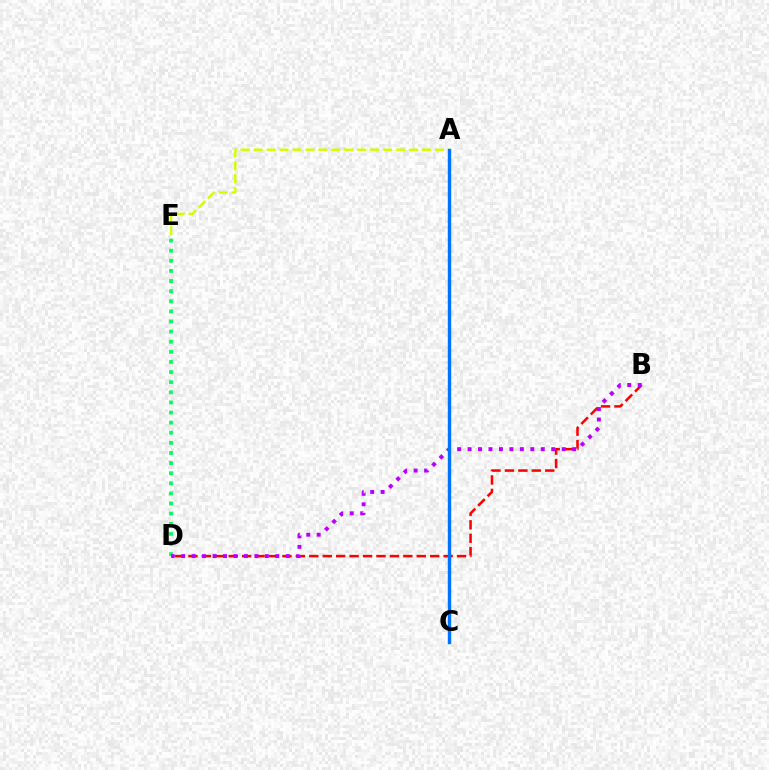{('B', 'D'): [{'color': '#ff0000', 'line_style': 'dashed', 'thickness': 1.82}, {'color': '#b900ff', 'line_style': 'dotted', 'thickness': 2.84}], ('D', 'E'): [{'color': '#00ff5c', 'line_style': 'dotted', 'thickness': 2.75}], ('A', 'E'): [{'color': '#d1ff00', 'line_style': 'dashed', 'thickness': 1.76}], ('A', 'C'): [{'color': '#0074ff', 'line_style': 'solid', 'thickness': 2.45}]}